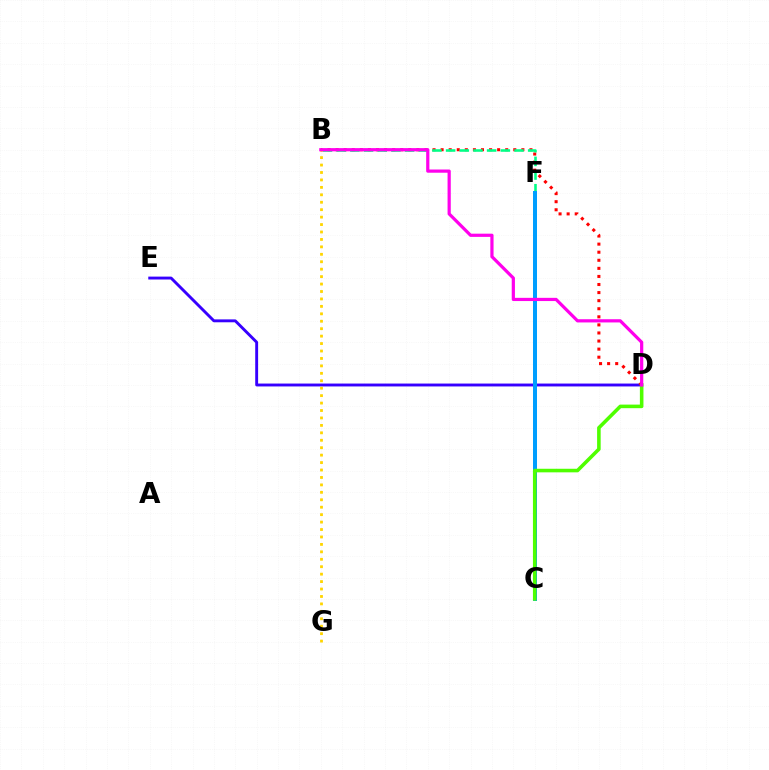{('D', 'E'): [{'color': '#3700ff', 'line_style': 'solid', 'thickness': 2.08}], ('B', 'D'): [{'color': '#ff0000', 'line_style': 'dotted', 'thickness': 2.19}, {'color': '#ff00ed', 'line_style': 'solid', 'thickness': 2.31}], ('B', 'F'): [{'color': '#00ff86', 'line_style': 'dashed', 'thickness': 1.86}], ('B', 'G'): [{'color': '#ffd500', 'line_style': 'dotted', 'thickness': 2.02}], ('C', 'F'): [{'color': '#009eff', 'line_style': 'solid', 'thickness': 2.87}], ('C', 'D'): [{'color': '#4fff00', 'line_style': 'solid', 'thickness': 2.57}]}